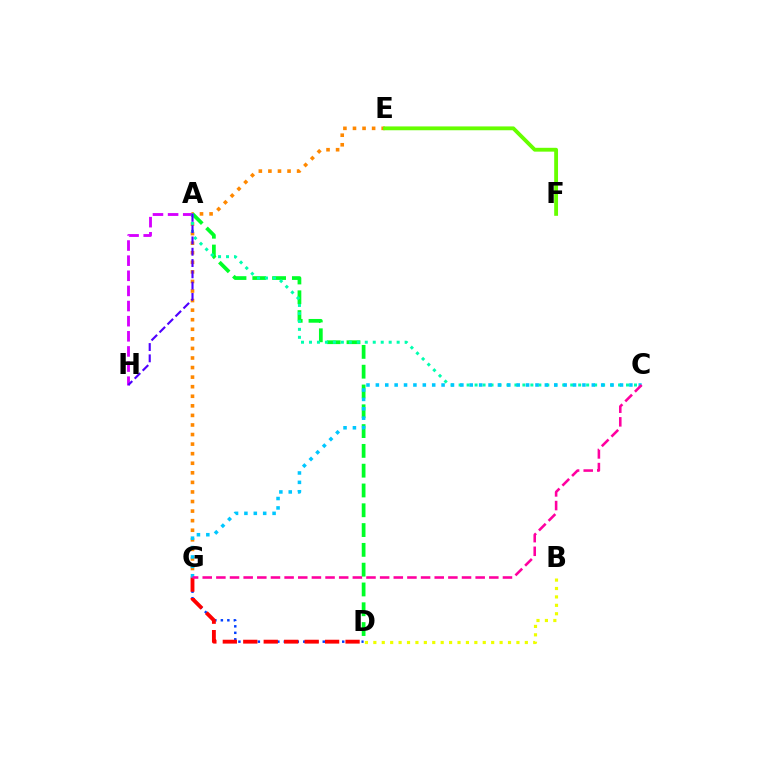{('E', 'G'): [{'color': '#ff8800', 'line_style': 'dotted', 'thickness': 2.6}], ('A', 'H'): [{'color': '#d600ff', 'line_style': 'dashed', 'thickness': 2.05}, {'color': '#4f00ff', 'line_style': 'dashed', 'thickness': 1.54}], ('A', 'D'): [{'color': '#00ff27', 'line_style': 'dashed', 'thickness': 2.69}], ('D', 'G'): [{'color': '#003fff', 'line_style': 'dotted', 'thickness': 1.76}, {'color': '#ff0000', 'line_style': 'dashed', 'thickness': 2.78}], ('A', 'C'): [{'color': '#00ffaf', 'line_style': 'dotted', 'thickness': 2.17}], ('B', 'D'): [{'color': '#eeff00', 'line_style': 'dotted', 'thickness': 2.29}], ('C', 'G'): [{'color': '#00c7ff', 'line_style': 'dotted', 'thickness': 2.55}, {'color': '#ff00a0', 'line_style': 'dashed', 'thickness': 1.85}], ('E', 'F'): [{'color': '#66ff00', 'line_style': 'solid', 'thickness': 2.76}]}